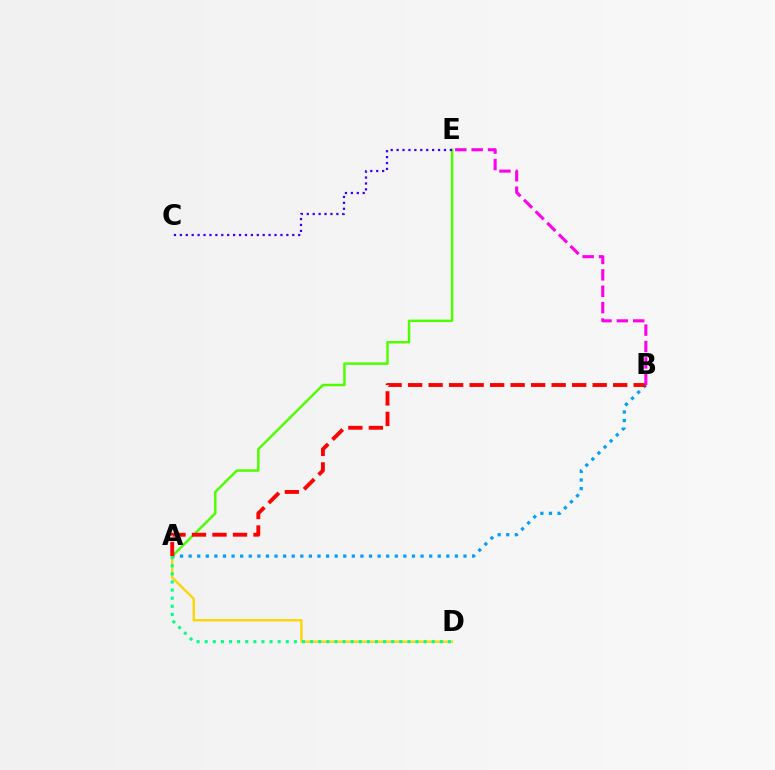{('A', 'D'): [{'color': '#ffd500', 'line_style': 'solid', 'thickness': 1.69}, {'color': '#00ff86', 'line_style': 'dotted', 'thickness': 2.2}], ('A', 'B'): [{'color': '#009eff', 'line_style': 'dotted', 'thickness': 2.33}, {'color': '#ff0000', 'line_style': 'dashed', 'thickness': 2.79}], ('A', 'E'): [{'color': '#4fff00', 'line_style': 'solid', 'thickness': 1.78}], ('C', 'E'): [{'color': '#3700ff', 'line_style': 'dotted', 'thickness': 1.61}], ('B', 'E'): [{'color': '#ff00ed', 'line_style': 'dashed', 'thickness': 2.23}]}